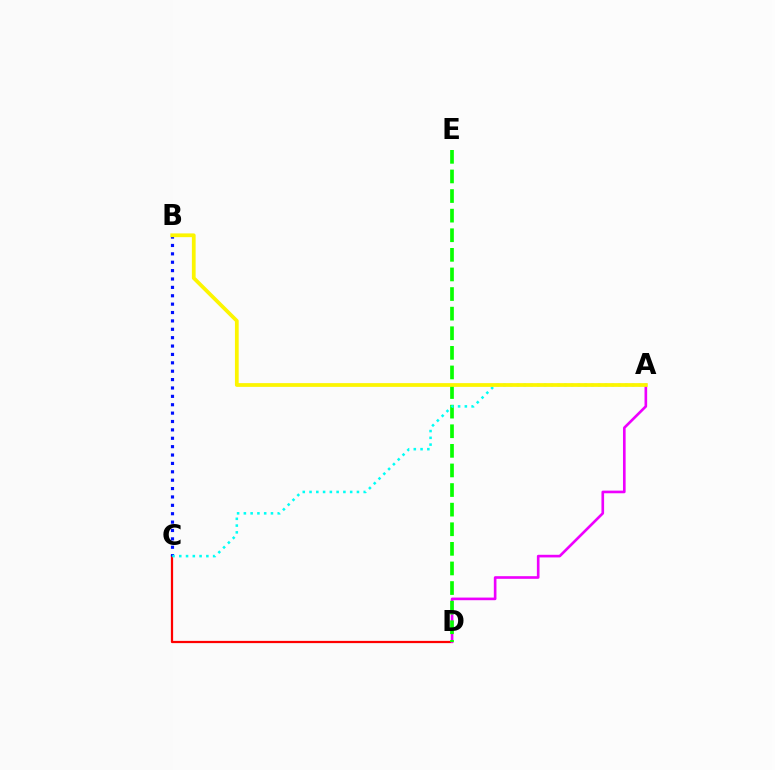{('C', 'D'): [{'color': '#ff0000', 'line_style': 'solid', 'thickness': 1.61}], ('B', 'C'): [{'color': '#0010ff', 'line_style': 'dotted', 'thickness': 2.28}], ('A', 'D'): [{'color': '#ee00ff', 'line_style': 'solid', 'thickness': 1.9}], ('D', 'E'): [{'color': '#08ff00', 'line_style': 'dashed', 'thickness': 2.66}], ('A', 'C'): [{'color': '#00fff6', 'line_style': 'dotted', 'thickness': 1.84}], ('A', 'B'): [{'color': '#fcf500', 'line_style': 'solid', 'thickness': 2.7}]}